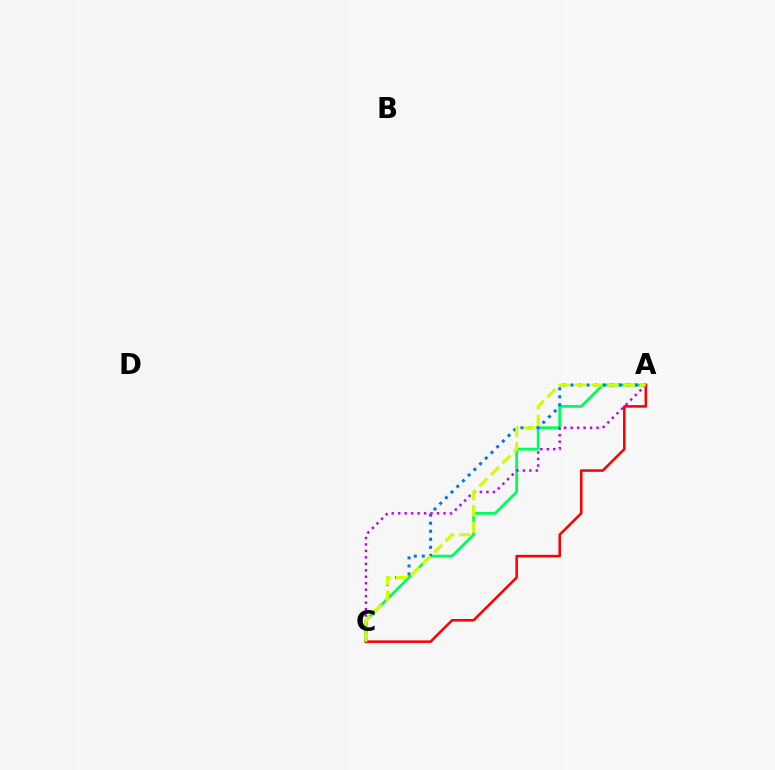{('A', 'C'): [{'color': '#00ff5c', 'line_style': 'solid', 'thickness': 2.03}, {'color': '#0074ff', 'line_style': 'dotted', 'thickness': 2.18}, {'color': '#b900ff', 'line_style': 'dotted', 'thickness': 1.76}, {'color': '#ff0000', 'line_style': 'solid', 'thickness': 1.85}, {'color': '#d1ff00', 'line_style': 'dashed', 'thickness': 2.21}]}